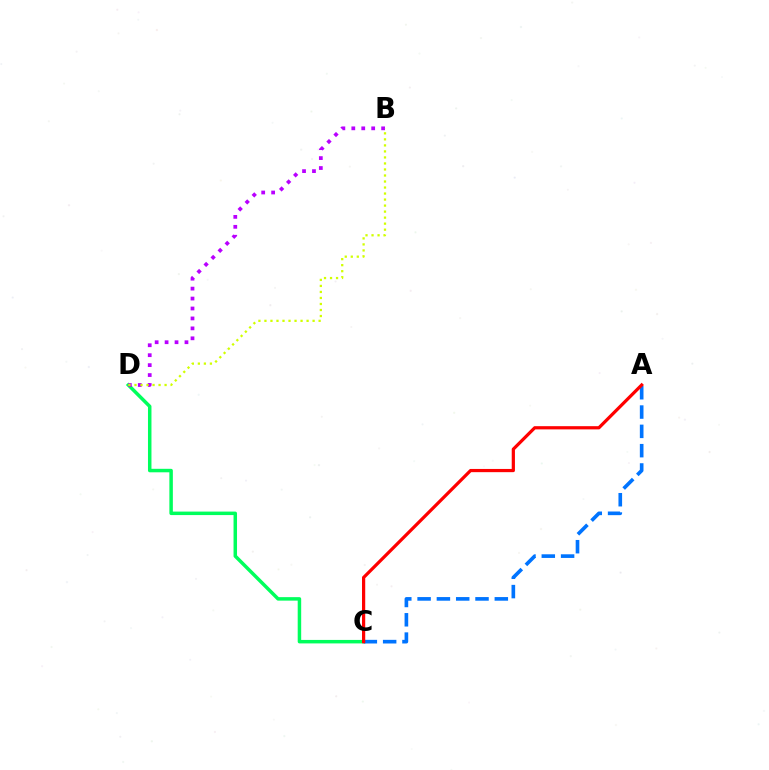{('C', 'D'): [{'color': '#00ff5c', 'line_style': 'solid', 'thickness': 2.51}], ('A', 'C'): [{'color': '#0074ff', 'line_style': 'dashed', 'thickness': 2.62}, {'color': '#ff0000', 'line_style': 'solid', 'thickness': 2.32}], ('B', 'D'): [{'color': '#b900ff', 'line_style': 'dotted', 'thickness': 2.7}, {'color': '#d1ff00', 'line_style': 'dotted', 'thickness': 1.64}]}